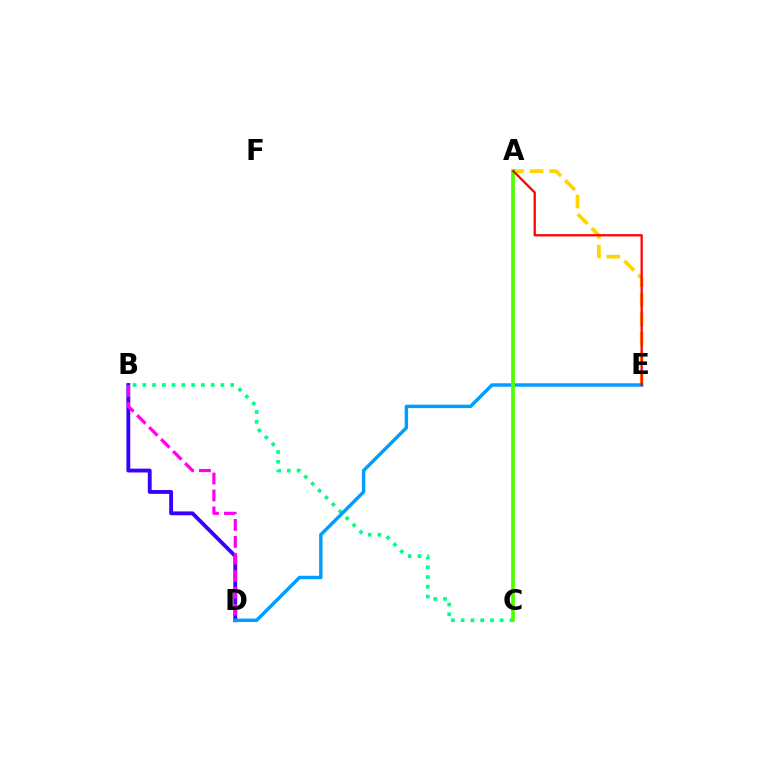{('B', 'D'): [{'color': '#3700ff', 'line_style': 'solid', 'thickness': 2.77}, {'color': '#ff00ed', 'line_style': 'dashed', 'thickness': 2.3}], ('B', 'C'): [{'color': '#00ff86', 'line_style': 'dotted', 'thickness': 2.65}], ('A', 'E'): [{'color': '#ffd500', 'line_style': 'dashed', 'thickness': 2.66}, {'color': '#ff0000', 'line_style': 'solid', 'thickness': 1.63}], ('D', 'E'): [{'color': '#009eff', 'line_style': 'solid', 'thickness': 2.48}], ('A', 'C'): [{'color': '#4fff00', 'line_style': 'solid', 'thickness': 2.69}]}